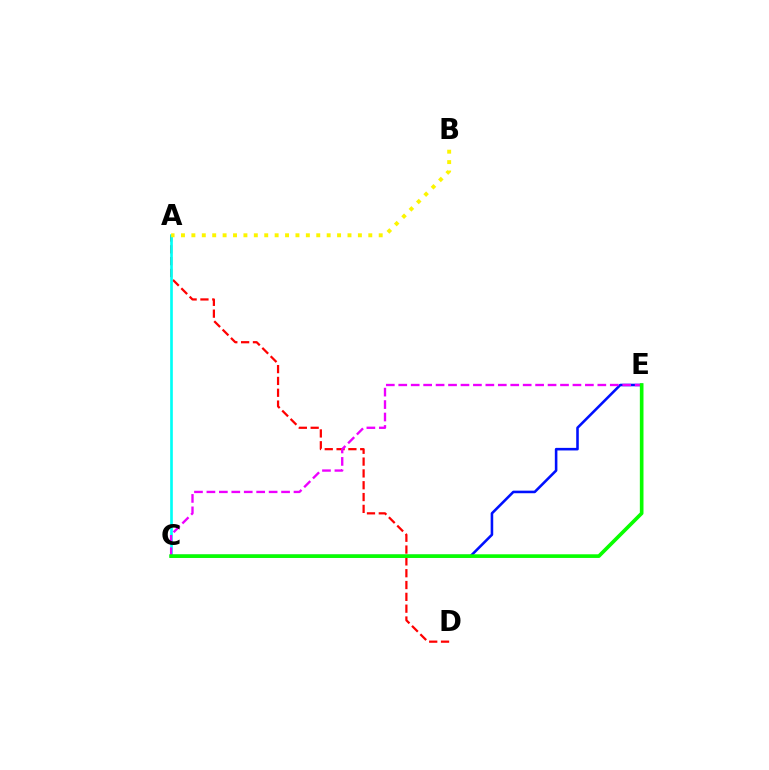{('A', 'D'): [{'color': '#ff0000', 'line_style': 'dashed', 'thickness': 1.61}], ('A', 'C'): [{'color': '#00fff6', 'line_style': 'solid', 'thickness': 1.92}], ('A', 'B'): [{'color': '#fcf500', 'line_style': 'dotted', 'thickness': 2.83}], ('C', 'E'): [{'color': '#0010ff', 'line_style': 'solid', 'thickness': 1.85}, {'color': '#ee00ff', 'line_style': 'dashed', 'thickness': 1.69}, {'color': '#08ff00', 'line_style': 'solid', 'thickness': 2.63}]}